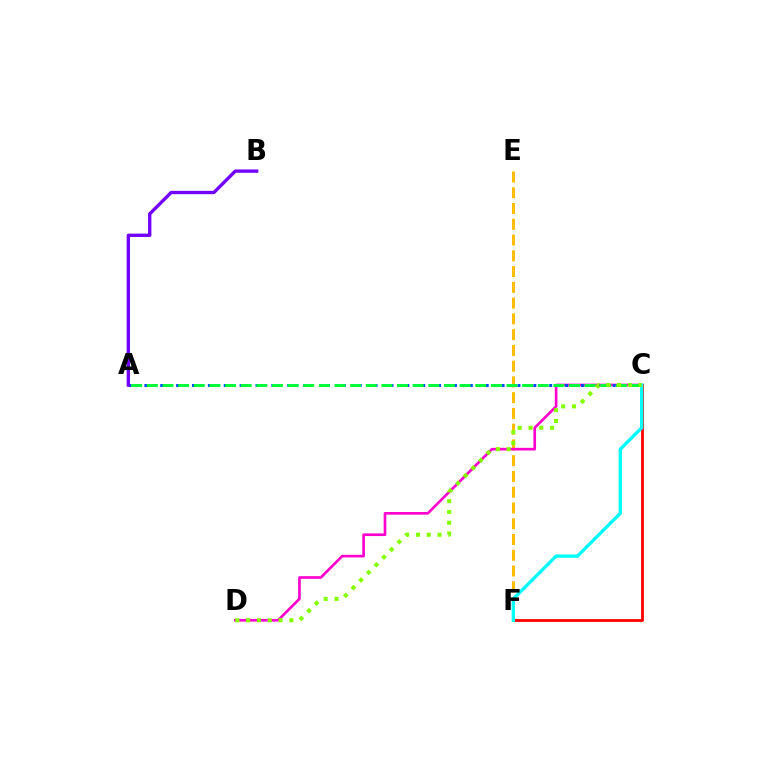{('E', 'F'): [{'color': '#ffbd00', 'line_style': 'dashed', 'thickness': 2.14}], ('C', 'D'): [{'color': '#ff00cf', 'line_style': 'solid', 'thickness': 1.92}, {'color': '#84ff00', 'line_style': 'dotted', 'thickness': 2.94}], ('A', 'C'): [{'color': '#004bff', 'line_style': 'dotted', 'thickness': 2.16}, {'color': '#00ff39', 'line_style': 'dashed', 'thickness': 2.12}], ('A', 'B'): [{'color': '#7200ff', 'line_style': 'solid', 'thickness': 2.41}], ('C', 'F'): [{'color': '#ff0000', 'line_style': 'solid', 'thickness': 2.02}, {'color': '#00fff6', 'line_style': 'solid', 'thickness': 2.41}]}